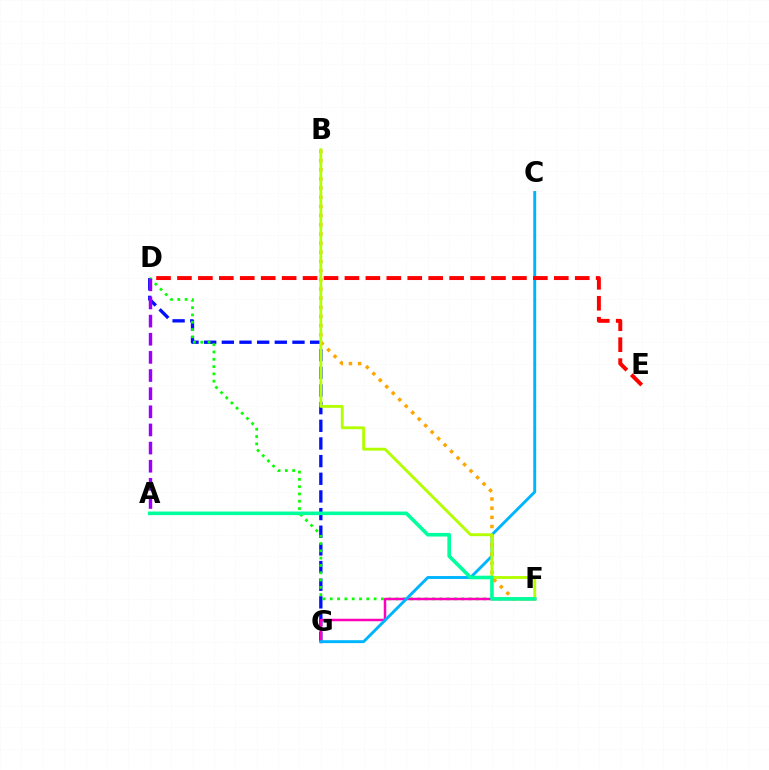{('D', 'G'): [{'color': '#0010ff', 'line_style': 'dashed', 'thickness': 2.4}], ('D', 'F'): [{'color': '#08ff00', 'line_style': 'dotted', 'thickness': 1.98}], ('F', 'G'): [{'color': '#ff00bd', 'line_style': 'solid', 'thickness': 1.8}], ('C', 'G'): [{'color': '#00b5ff', 'line_style': 'solid', 'thickness': 2.11}], ('A', 'D'): [{'color': '#9b00ff', 'line_style': 'dashed', 'thickness': 2.46}], ('B', 'F'): [{'color': '#ffa500', 'line_style': 'dotted', 'thickness': 2.49}, {'color': '#b3ff00', 'line_style': 'solid', 'thickness': 2.07}], ('A', 'F'): [{'color': '#00ff9d', 'line_style': 'solid', 'thickness': 2.6}], ('D', 'E'): [{'color': '#ff0000', 'line_style': 'dashed', 'thickness': 2.84}]}